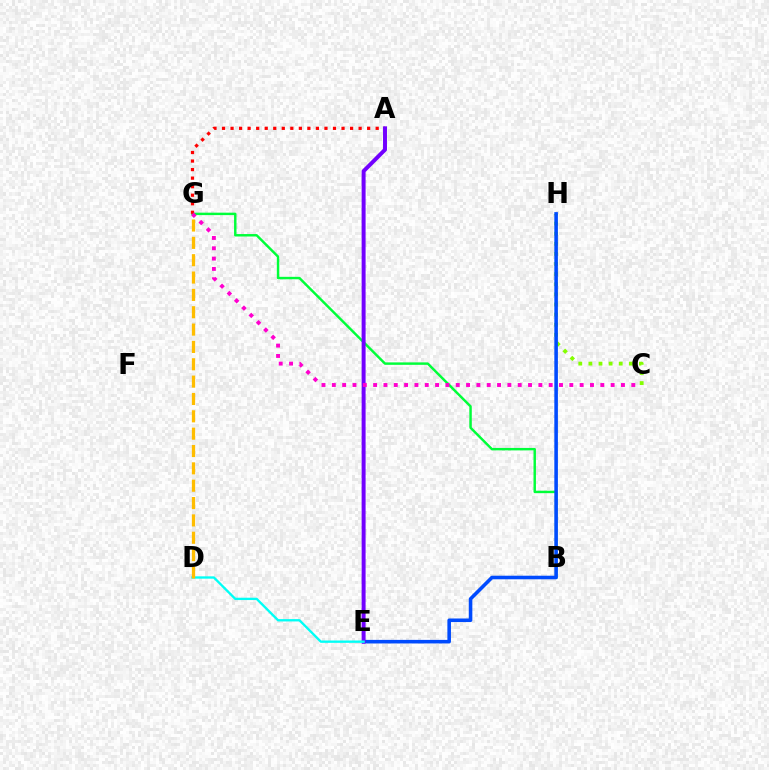{('B', 'G'): [{'color': '#00ff39', 'line_style': 'solid', 'thickness': 1.76}], ('A', 'G'): [{'color': '#ff0000', 'line_style': 'dotted', 'thickness': 2.32}], ('C', 'H'): [{'color': '#84ff00', 'line_style': 'dotted', 'thickness': 2.75}], ('E', 'H'): [{'color': '#004bff', 'line_style': 'solid', 'thickness': 2.57}], ('A', 'E'): [{'color': '#7200ff', 'line_style': 'solid', 'thickness': 2.85}], ('C', 'G'): [{'color': '#ff00cf', 'line_style': 'dotted', 'thickness': 2.81}], ('D', 'E'): [{'color': '#00fff6', 'line_style': 'solid', 'thickness': 1.68}], ('D', 'G'): [{'color': '#ffbd00', 'line_style': 'dashed', 'thickness': 2.36}]}